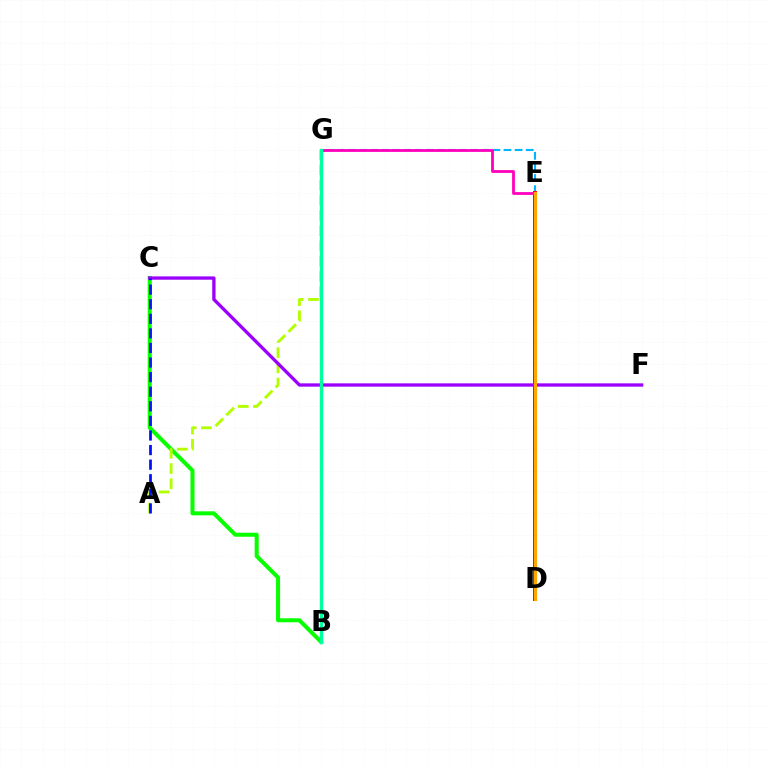{('B', 'C'): [{'color': '#08ff00', 'line_style': 'solid', 'thickness': 2.9}], ('A', 'G'): [{'color': '#b3ff00', 'line_style': 'dashed', 'thickness': 2.07}], ('C', 'F'): [{'color': '#9b00ff', 'line_style': 'solid', 'thickness': 2.38}], ('E', 'G'): [{'color': '#00b5ff', 'line_style': 'dashed', 'thickness': 1.51}, {'color': '#ff00bd', 'line_style': 'solid', 'thickness': 2.01}], ('D', 'E'): [{'color': '#ff0000', 'line_style': 'solid', 'thickness': 2.88}, {'color': '#ffa500', 'line_style': 'solid', 'thickness': 2.28}], ('A', 'C'): [{'color': '#0010ff', 'line_style': 'dashed', 'thickness': 1.98}], ('B', 'G'): [{'color': '#00ff9d', 'line_style': 'solid', 'thickness': 2.43}]}